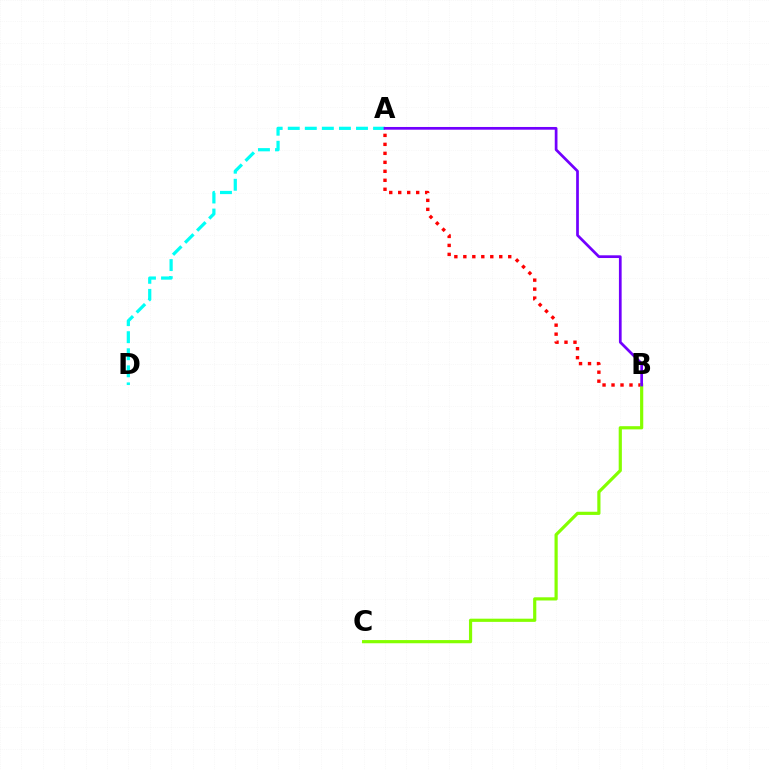{('A', 'D'): [{'color': '#00fff6', 'line_style': 'dashed', 'thickness': 2.32}], ('A', 'B'): [{'color': '#ff0000', 'line_style': 'dotted', 'thickness': 2.44}, {'color': '#7200ff', 'line_style': 'solid', 'thickness': 1.96}], ('B', 'C'): [{'color': '#84ff00', 'line_style': 'solid', 'thickness': 2.29}]}